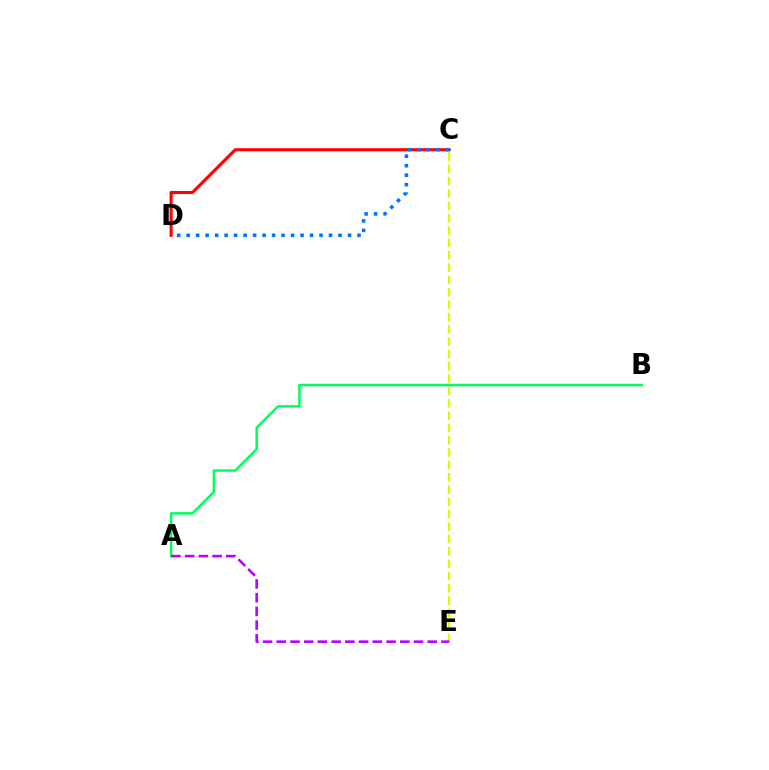{('C', 'D'): [{'color': '#ff0000', 'line_style': 'solid', 'thickness': 2.22}, {'color': '#0074ff', 'line_style': 'dotted', 'thickness': 2.58}], ('A', 'B'): [{'color': '#00ff5c', 'line_style': 'solid', 'thickness': 1.8}], ('C', 'E'): [{'color': '#d1ff00', 'line_style': 'dashed', 'thickness': 1.68}], ('A', 'E'): [{'color': '#b900ff', 'line_style': 'dashed', 'thickness': 1.86}]}